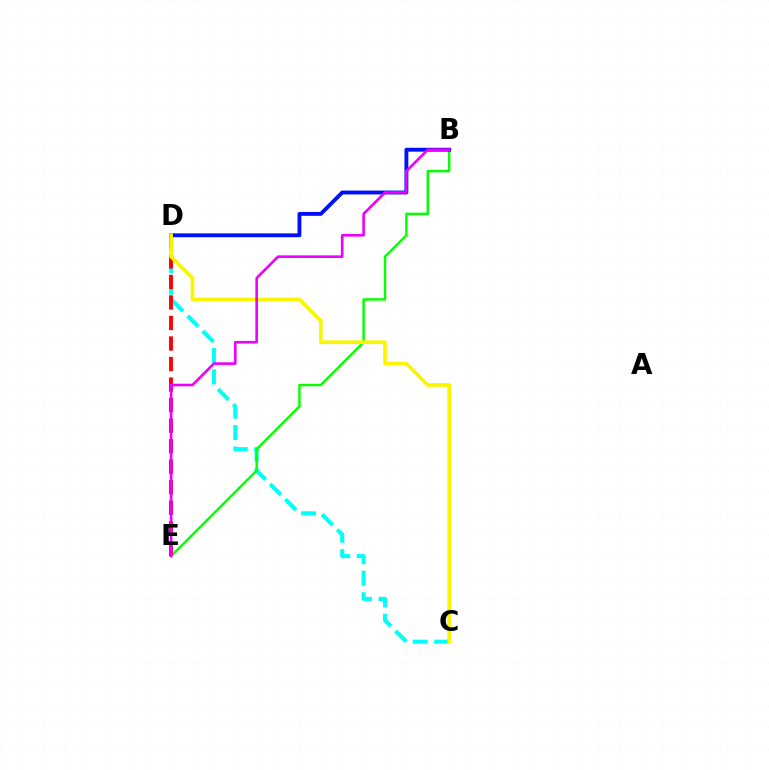{('C', 'D'): [{'color': '#00fff6', 'line_style': 'dashed', 'thickness': 2.92}, {'color': '#fcf500', 'line_style': 'solid', 'thickness': 2.65}], ('B', 'E'): [{'color': '#08ff00', 'line_style': 'solid', 'thickness': 1.77}, {'color': '#ee00ff', 'line_style': 'solid', 'thickness': 1.89}], ('D', 'E'): [{'color': '#ff0000', 'line_style': 'dashed', 'thickness': 2.79}], ('B', 'D'): [{'color': '#0010ff', 'line_style': 'solid', 'thickness': 2.79}]}